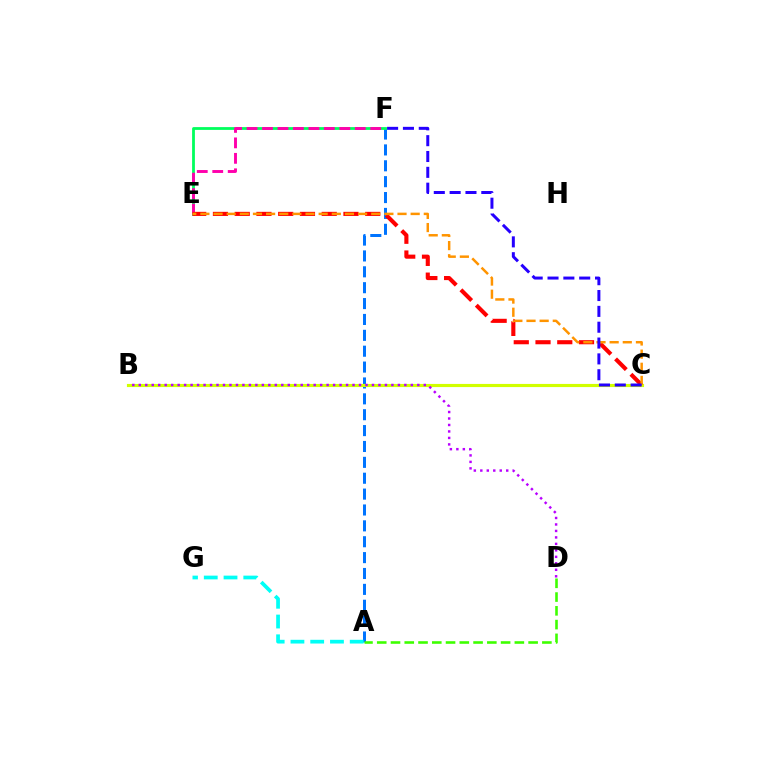{('A', 'F'): [{'color': '#0074ff', 'line_style': 'dashed', 'thickness': 2.16}], ('E', 'F'): [{'color': '#00ff5c', 'line_style': 'solid', 'thickness': 2.01}, {'color': '#ff00ac', 'line_style': 'dashed', 'thickness': 2.1}], ('B', 'C'): [{'color': '#d1ff00', 'line_style': 'solid', 'thickness': 2.26}], ('B', 'D'): [{'color': '#b900ff', 'line_style': 'dotted', 'thickness': 1.76}], ('C', 'E'): [{'color': '#ff0000', 'line_style': 'dashed', 'thickness': 2.96}, {'color': '#ff9400', 'line_style': 'dashed', 'thickness': 1.79}], ('A', 'D'): [{'color': '#3dff00', 'line_style': 'dashed', 'thickness': 1.87}], ('C', 'F'): [{'color': '#2500ff', 'line_style': 'dashed', 'thickness': 2.15}], ('A', 'G'): [{'color': '#00fff6', 'line_style': 'dashed', 'thickness': 2.68}]}